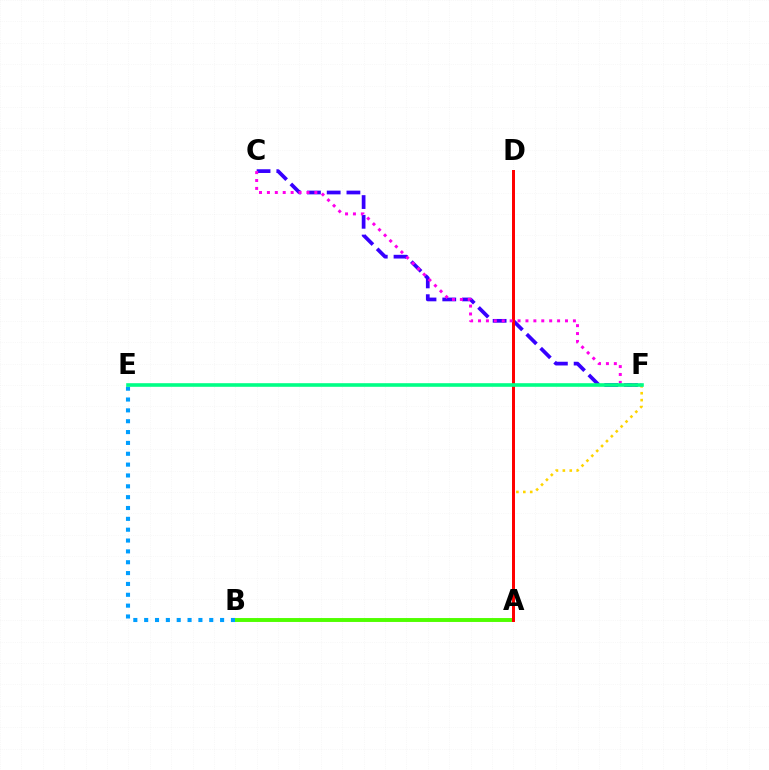{('A', 'B'): [{'color': '#4fff00', 'line_style': 'solid', 'thickness': 2.82}], ('A', 'F'): [{'color': '#ffd500', 'line_style': 'dotted', 'thickness': 1.88}], ('C', 'F'): [{'color': '#3700ff', 'line_style': 'dashed', 'thickness': 2.68}, {'color': '#ff00ed', 'line_style': 'dotted', 'thickness': 2.15}], ('A', 'D'): [{'color': '#ff0000', 'line_style': 'solid', 'thickness': 2.14}], ('B', 'E'): [{'color': '#009eff', 'line_style': 'dotted', 'thickness': 2.95}], ('E', 'F'): [{'color': '#00ff86', 'line_style': 'solid', 'thickness': 2.6}]}